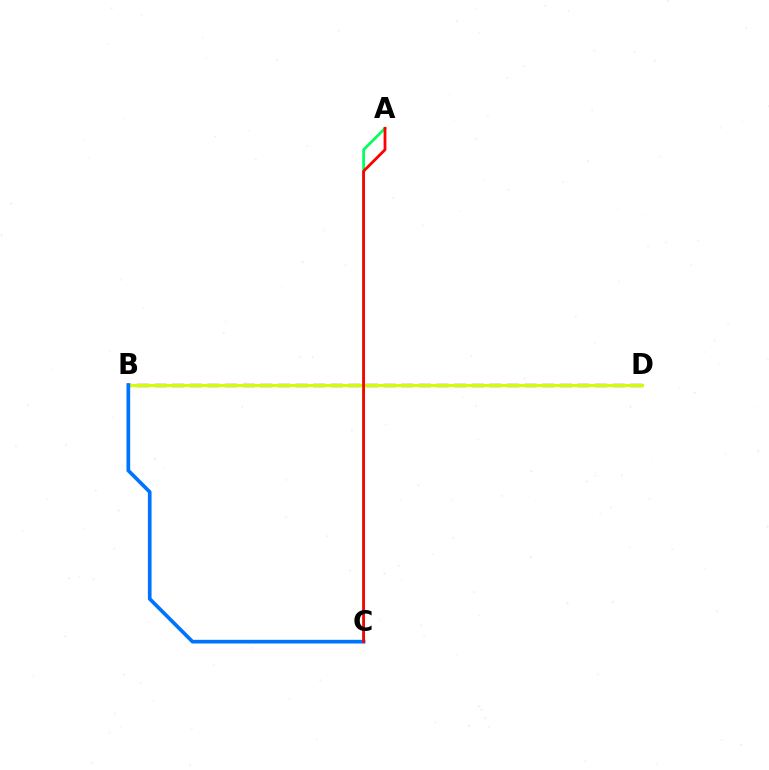{('B', 'D'): [{'color': '#b900ff', 'line_style': 'dashed', 'thickness': 2.39}, {'color': '#d1ff00', 'line_style': 'solid', 'thickness': 2.26}], ('A', 'C'): [{'color': '#00ff5c', 'line_style': 'solid', 'thickness': 1.96}, {'color': '#ff0000', 'line_style': 'solid', 'thickness': 2.01}], ('B', 'C'): [{'color': '#0074ff', 'line_style': 'solid', 'thickness': 2.66}]}